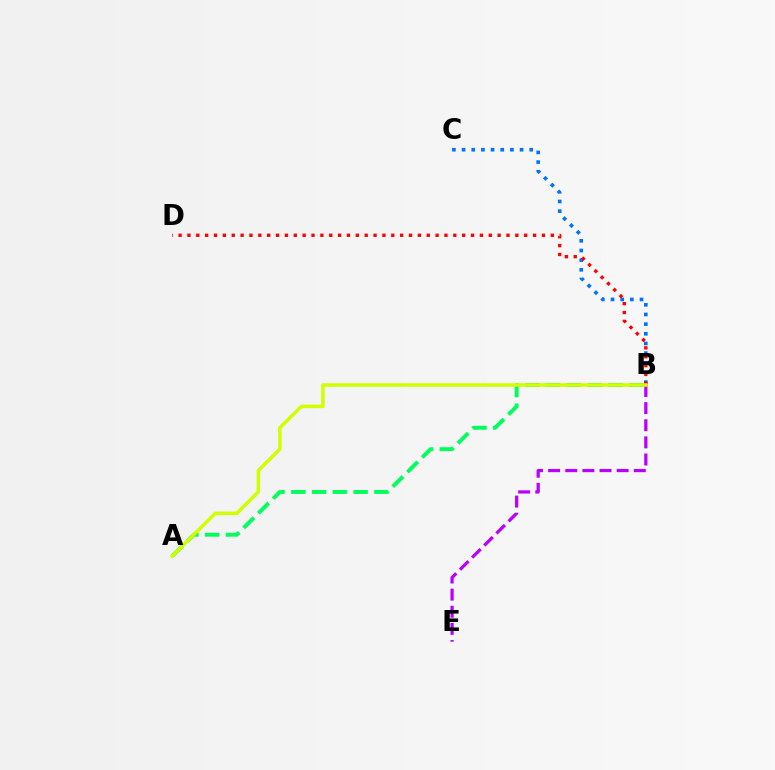{('B', 'C'): [{'color': '#0074ff', 'line_style': 'dotted', 'thickness': 2.63}], ('A', 'B'): [{'color': '#00ff5c', 'line_style': 'dashed', 'thickness': 2.82}, {'color': '#d1ff00', 'line_style': 'solid', 'thickness': 2.53}], ('B', 'E'): [{'color': '#b900ff', 'line_style': 'dashed', 'thickness': 2.33}], ('B', 'D'): [{'color': '#ff0000', 'line_style': 'dotted', 'thickness': 2.41}]}